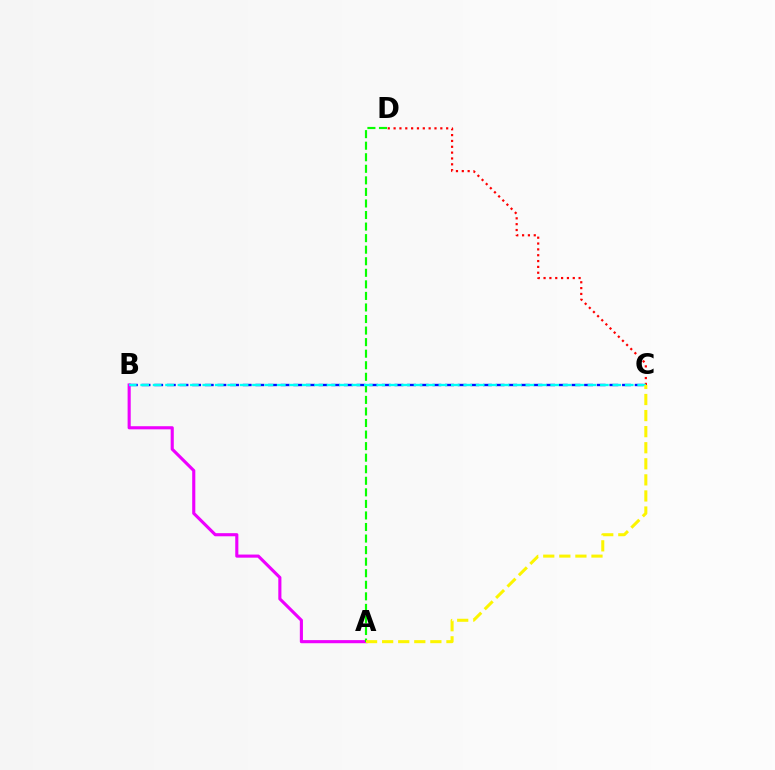{('B', 'C'): [{'color': '#0010ff', 'line_style': 'dashed', 'thickness': 1.72}, {'color': '#00fff6', 'line_style': 'dashed', 'thickness': 1.69}], ('A', 'B'): [{'color': '#ee00ff', 'line_style': 'solid', 'thickness': 2.24}], ('A', 'D'): [{'color': '#08ff00', 'line_style': 'dashed', 'thickness': 1.57}], ('C', 'D'): [{'color': '#ff0000', 'line_style': 'dotted', 'thickness': 1.59}], ('A', 'C'): [{'color': '#fcf500', 'line_style': 'dashed', 'thickness': 2.18}]}